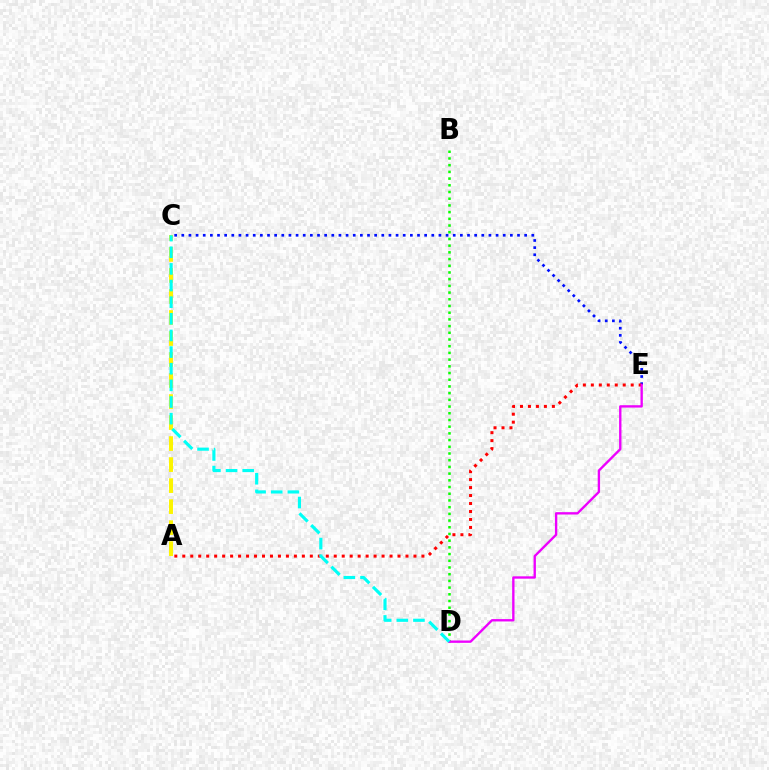{('B', 'D'): [{'color': '#08ff00', 'line_style': 'dotted', 'thickness': 1.82}], ('C', 'E'): [{'color': '#0010ff', 'line_style': 'dotted', 'thickness': 1.94}], ('A', 'E'): [{'color': '#ff0000', 'line_style': 'dotted', 'thickness': 2.17}], ('A', 'C'): [{'color': '#fcf500', 'line_style': 'dashed', 'thickness': 2.86}], ('D', 'E'): [{'color': '#ee00ff', 'line_style': 'solid', 'thickness': 1.7}], ('C', 'D'): [{'color': '#00fff6', 'line_style': 'dashed', 'thickness': 2.26}]}